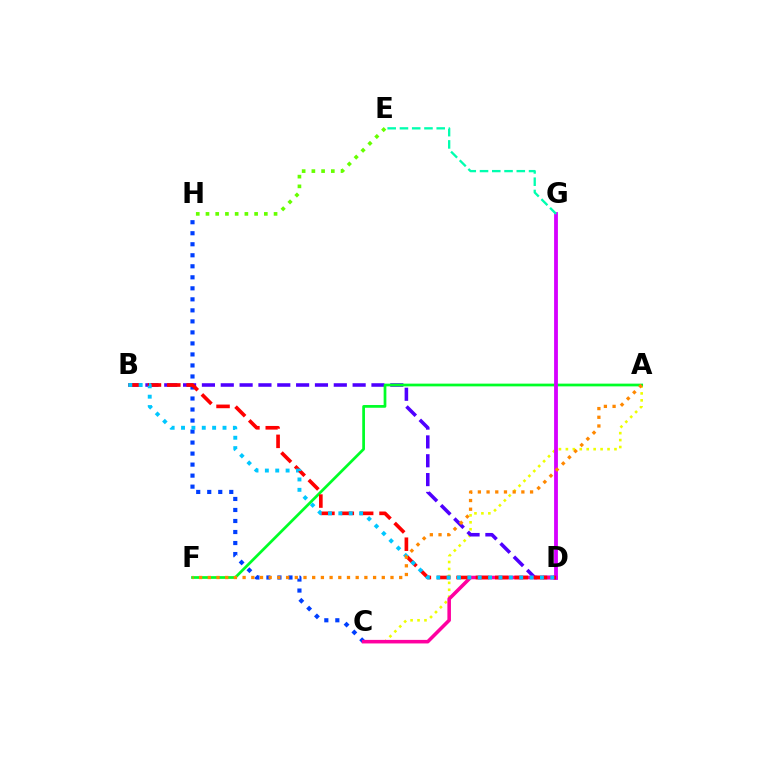{('A', 'C'): [{'color': '#eeff00', 'line_style': 'dotted', 'thickness': 1.89}], ('B', 'D'): [{'color': '#4f00ff', 'line_style': 'dashed', 'thickness': 2.56}, {'color': '#ff0000', 'line_style': 'dashed', 'thickness': 2.63}, {'color': '#00c7ff', 'line_style': 'dotted', 'thickness': 2.82}], ('A', 'F'): [{'color': '#00ff27', 'line_style': 'solid', 'thickness': 1.97}, {'color': '#ff8800', 'line_style': 'dotted', 'thickness': 2.36}], ('C', 'H'): [{'color': '#003fff', 'line_style': 'dotted', 'thickness': 2.99}], ('C', 'D'): [{'color': '#ff00a0', 'line_style': 'solid', 'thickness': 2.56}], ('D', 'G'): [{'color': '#d600ff', 'line_style': 'solid', 'thickness': 2.74}], ('E', 'H'): [{'color': '#66ff00', 'line_style': 'dotted', 'thickness': 2.64}], ('E', 'G'): [{'color': '#00ffaf', 'line_style': 'dashed', 'thickness': 1.67}]}